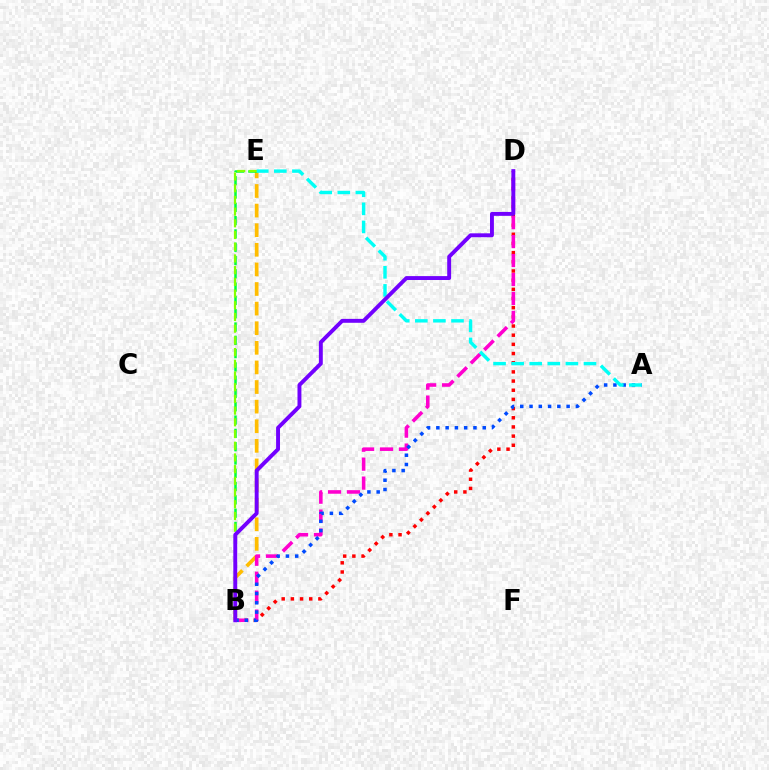{('B', 'E'): [{'color': '#ffbd00', 'line_style': 'dashed', 'thickness': 2.66}, {'color': '#00ff39', 'line_style': 'dashed', 'thickness': 1.81}, {'color': '#84ff00', 'line_style': 'dashed', 'thickness': 1.59}], ('B', 'D'): [{'color': '#ff0000', 'line_style': 'dotted', 'thickness': 2.49}, {'color': '#ff00cf', 'line_style': 'dashed', 'thickness': 2.57}, {'color': '#7200ff', 'line_style': 'solid', 'thickness': 2.81}], ('A', 'B'): [{'color': '#004bff', 'line_style': 'dotted', 'thickness': 2.52}], ('A', 'E'): [{'color': '#00fff6', 'line_style': 'dashed', 'thickness': 2.46}]}